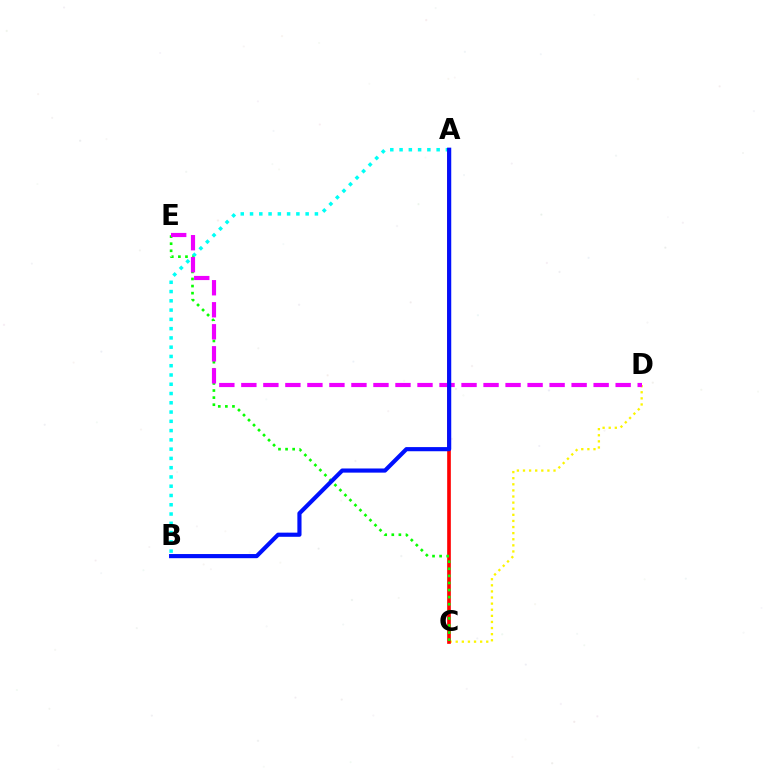{('C', 'D'): [{'color': '#fcf500', 'line_style': 'dotted', 'thickness': 1.66}], ('A', 'B'): [{'color': '#00fff6', 'line_style': 'dotted', 'thickness': 2.52}, {'color': '#0010ff', 'line_style': 'solid', 'thickness': 2.99}], ('A', 'C'): [{'color': '#ff0000', 'line_style': 'solid', 'thickness': 2.64}], ('C', 'E'): [{'color': '#08ff00', 'line_style': 'dotted', 'thickness': 1.92}], ('D', 'E'): [{'color': '#ee00ff', 'line_style': 'dashed', 'thickness': 2.99}]}